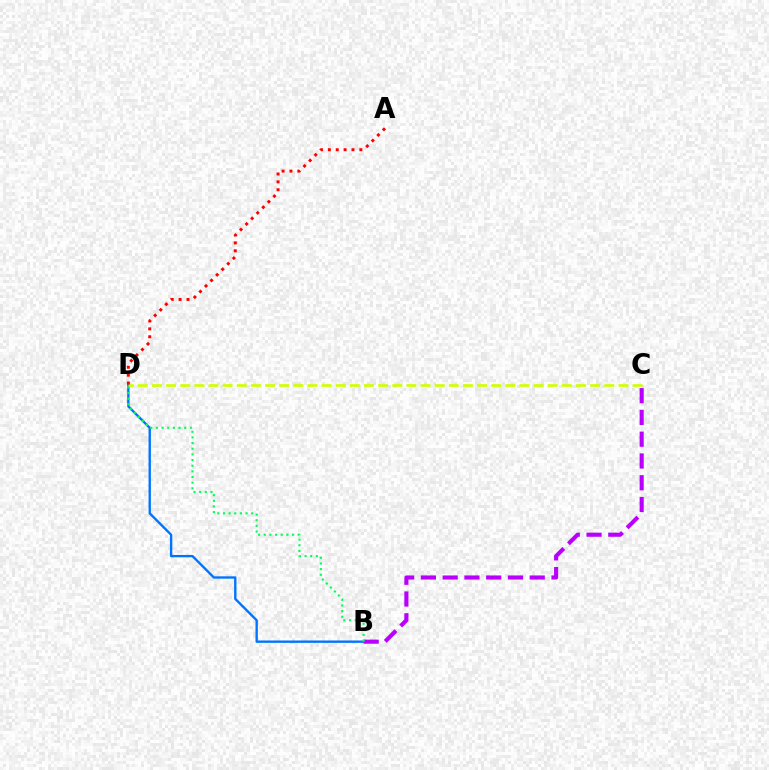{('B', 'D'): [{'color': '#0074ff', 'line_style': 'solid', 'thickness': 1.7}, {'color': '#00ff5c', 'line_style': 'dotted', 'thickness': 1.54}], ('B', 'C'): [{'color': '#b900ff', 'line_style': 'dashed', 'thickness': 2.96}], ('C', 'D'): [{'color': '#d1ff00', 'line_style': 'dashed', 'thickness': 1.92}], ('A', 'D'): [{'color': '#ff0000', 'line_style': 'dotted', 'thickness': 2.14}]}